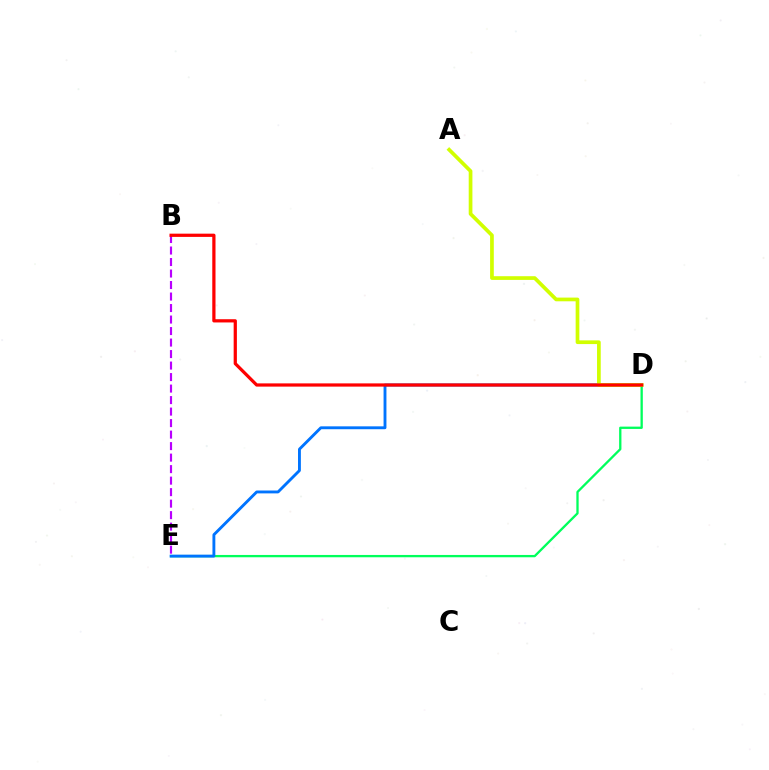{('B', 'E'): [{'color': '#b900ff', 'line_style': 'dashed', 'thickness': 1.56}], ('D', 'E'): [{'color': '#00ff5c', 'line_style': 'solid', 'thickness': 1.66}, {'color': '#0074ff', 'line_style': 'solid', 'thickness': 2.07}], ('A', 'D'): [{'color': '#d1ff00', 'line_style': 'solid', 'thickness': 2.67}], ('B', 'D'): [{'color': '#ff0000', 'line_style': 'solid', 'thickness': 2.33}]}